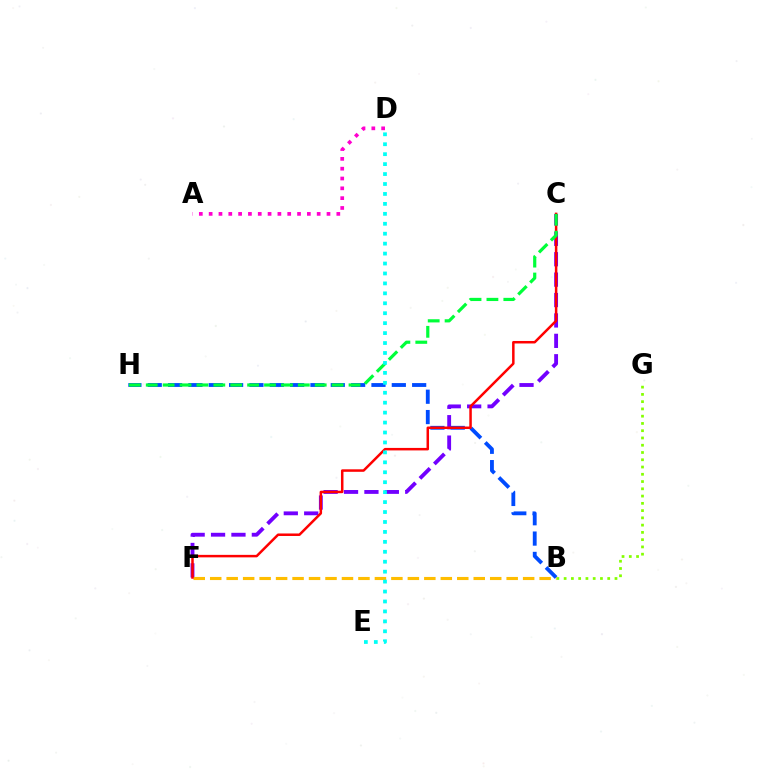{('C', 'F'): [{'color': '#7200ff', 'line_style': 'dashed', 'thickness': 2.77}, {'color': '#ff0000', 'line_style': 'solid', 'thickness': 1.8}], ('B', 'G'): [{'color': '#84ff00', 'line_style': 'dotted', 'thickness': 1.97}], ('B', 'F'): [{'color': '#ffbd00', 'line_style': 'dashed', 'thickness': 2.24}], ('B', 'H'): [{'color': '#004bff', 'line_style': 'dashed', 'thickness': 2.76}], ('C', 'H'): [{'color': '#00ff39', 'line_style': 'dashed', 'thickness': 2.3}], ('A', 'D'): [{'color': '#ff00cf', 'line_style': 'dotted', 'thickness': 2.67}], ('D', 'E'): [{'color': '#00fff6', 'line_style': 'dotted', 'thickness': 2.7}]}